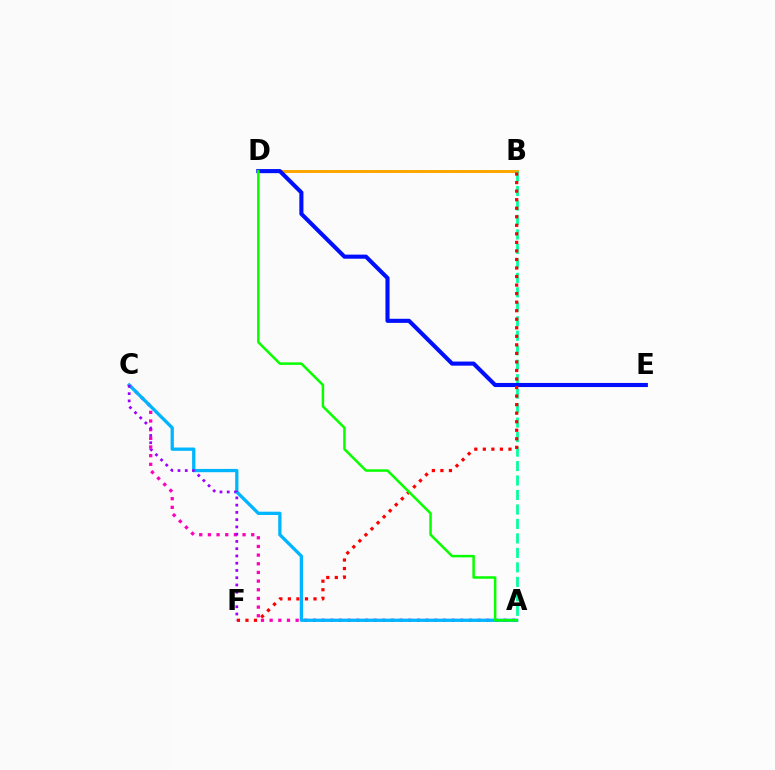{('B', 'D'): [{'color': '#b3ff00', 'line_style': 'dashed', 'thickness': 1.84}, {'color': '#ffa500', 'line_style': 'solid', 'thickness': 2.13}], ('A', 'B'): [{'color': '#00ff9d', 'line_style': 'dashed', 'thickness': 1.97}], ('A', 'C'): [{'color': '#ff00bd', 'line_style': 'dotted', 'thickness': 2.35}, {'color': '#00b5ff', 'line_style': 'solid', 'thickness': 2.37}], ('D', 'E'): [{'color': '#0010ff', 'line_style': 'solid', 'thickness': 2.95}], ('B', 'F'): [{'color': '#ff0000', 'line_style': 'dotted', 'thickness': 2.32}], ('C', 'F'): [{'color': '#9b00ff', 'line_style': 'dotted', 'thickness': 1.97}], ('A', 'D'): [{'color': '#08ff00', 'line_style': 'solid', 'thickness': 1.8}]}